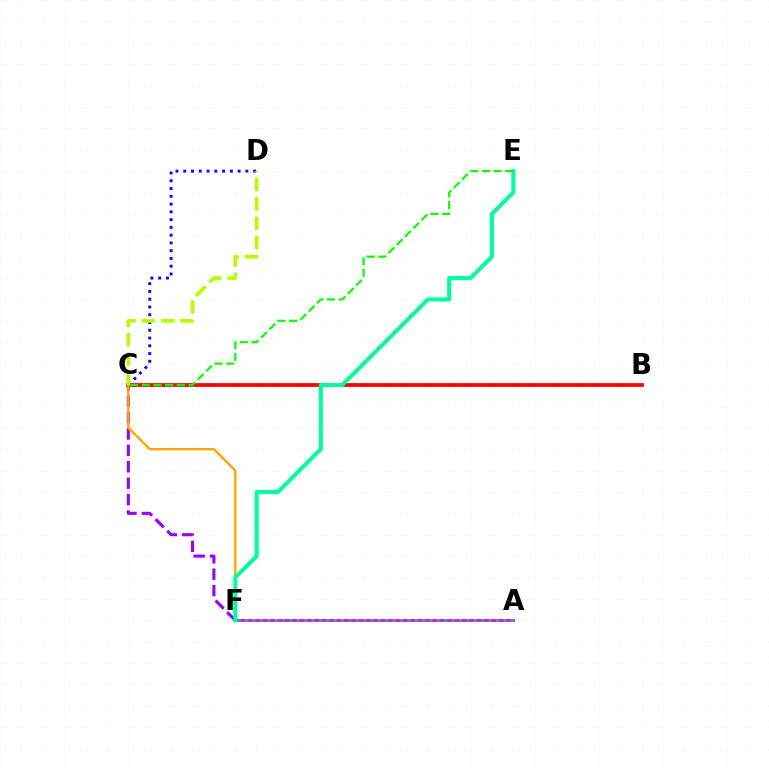{('A', 'F'): [{'color': '#ff00bd', 'line_style': 'solid', 'thickness': 1.99}, {'color': '#00b5ff', 'line_style': 'dotted', 'thickness': 2.0}], ('C', 'D'): [{'color': '#0010ff', 'line_style': 'dotted', 'thickness': 2.11}, {'color': '#b3ff00', 'line_style': 'dashed', 'thickness': 2.63}], ('C', 'F'): [{'color': '#9b00ff', 'line_style': 'dashed', 'thickness': 2.23}, {'color': '#ffa500', 'line_style': 'solid', 'thickness': 1.7}], ('B', 'C'): [{'color': '#ff0000', 'line_style': 'solid', 'thickness': 2.7}], ('E', 'F'): [{'color': '#00ff9d', 'line_style': 'solid', 'thickness': 2.92}], ('C', 'E'): [{'color': '#08ff00', 'line_style': 'dashed', 'thickness': 1.58}]}